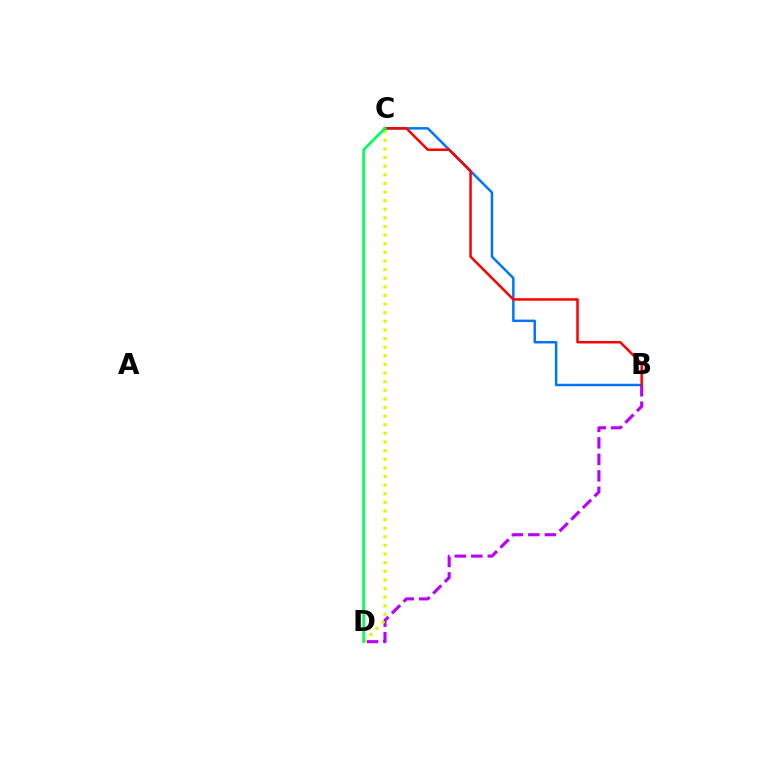{('B', 'D'): [{'color': '#b900ff', 'line_style': 'dashed', 'thickness': 2.24}], ('C', 'D'): [{'color': '#d1ff00', 'line_style': 'dotted', 'thickness': 2.34}, {'color': '#00ff5c', 'line_style': 'solid', 'thickness': 1.92}], ('B', 'C'): [{'color': '#0074ff', 'line_style': 'solid', 'thickness': 1.78}, {'color': '#ff0000', 'line_style': 'solid', 'thickness': 1.81}]}